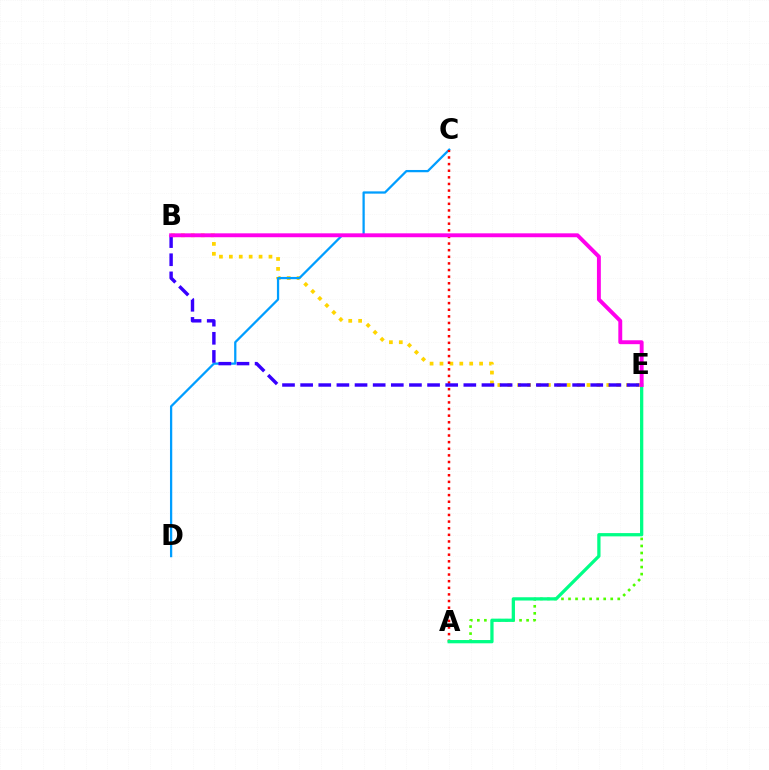{('B', 'E'): [{'color': '#ffd500', 'line_style': 'dotted', 'thickness': 2.69}, {'color': '#3700ff', 'line_style': 'dashed', 'thickness': 2.46}, {'color': '#ff00ed', 'line_style': 'solid', 'thickness': 2.81}], ('A', 'E'): [{'color': '#4fff00', 'line_style': 'dotted', 'thickness': 1.91}, {'color': '#00ff86', 'line_style': 'solid', 'thickness': 2.35}], ('C', 'D'): [{'color': '#009eff', 'line_style': 'solid', 'thickness': 1.63}], ('A', 'C'): [{'color': '#ff0000', 'line_style': 'dotted', 'thickness': 1.8}]}